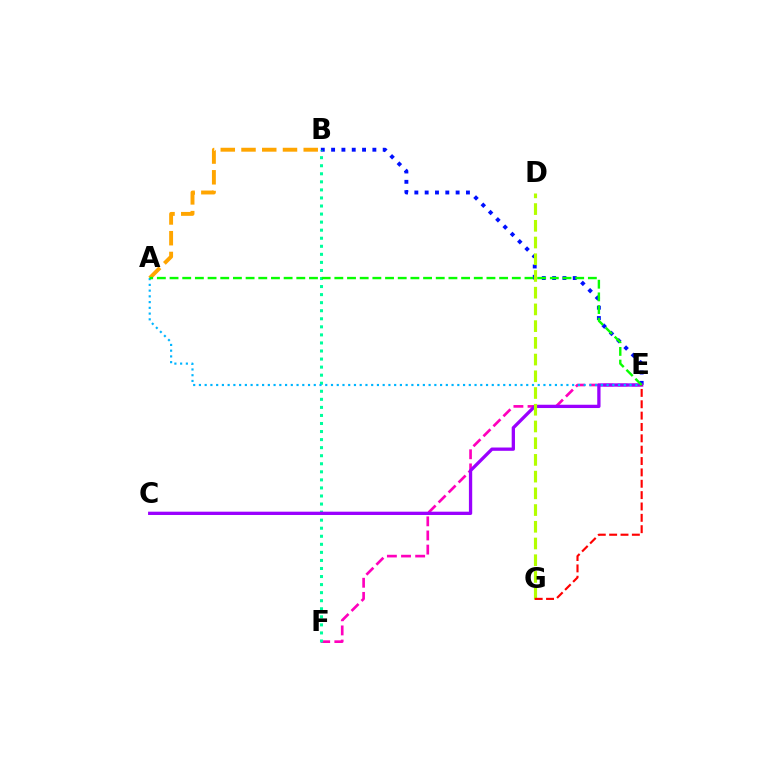{('B', 'E'): [{'color': '#0010ff', 'line_style': 'dotted', 'thickness': 2.8}], ('E', 'F'): [{'color': '#ff00bd', 'line_style': 'dashed', 'thickness': 1.92}], ('B', 'F'): [{'color': '#00ff9d', 'line_style': 'dotted', 'thickness': 2.19}], ('A', 'B'): [{'color': '#ffa500', 'line_style': 'dashed', 'thickness': 2.82}], ('C', 'E'): [{'color': '#9b00ff', 'line_style': 'solid', 'thickness': 2.37}], ('D', 'G'): [{'color': '#b3ff00', 'line_style': 'dashed', 'thickness': 2.27}], ('A', 'E'): [{'color': '#00b5ff', 'line_style': 'dotted', 'thickness': 1.56}, {'color': '#08ff00', 'line_style': 'dashed', 'thickness': 1.72}], ('E', 'G'): [{'color': '#ff0000', 'line_style': 'dashed', 'thickness': 1.54}]}